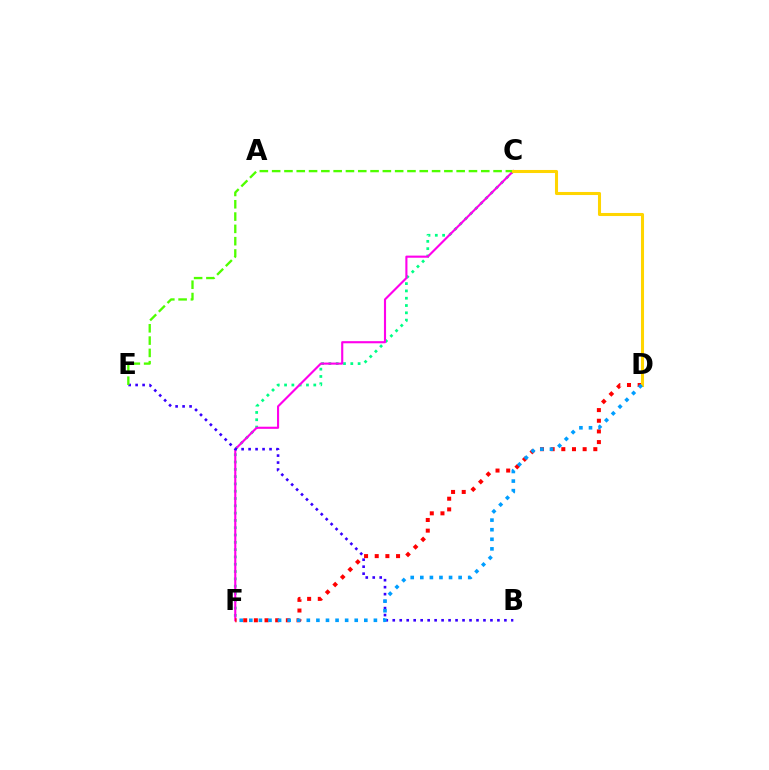{('C', 'F'): [{'color': '#00ff86', 'line_style': 'dotted', 'thickness': 1.98}, {'color': '#ff00ed', 'line_style': 'solid', 'thickness': 1.53}], ('B', 'E'): [{'color': '#3700ff', 'line_style': 'dotted', 'thickness': 1.9}], ('D', 'F'): [{'color': '#ff0000', 'line_style': 'dotted', 'thickness': 2.9}, {'color': '#009eff', 'line_style': 'dotted', 'thickness': 2.6}], ('C', 'E'): [{'color': '#4fff00', 'line_style': 'dashed', 'thickness': 1.67}], ('C', 'D'): [{'color': '#ffd500', 'line_style': 'solid', 'thickness': 2.21}]}